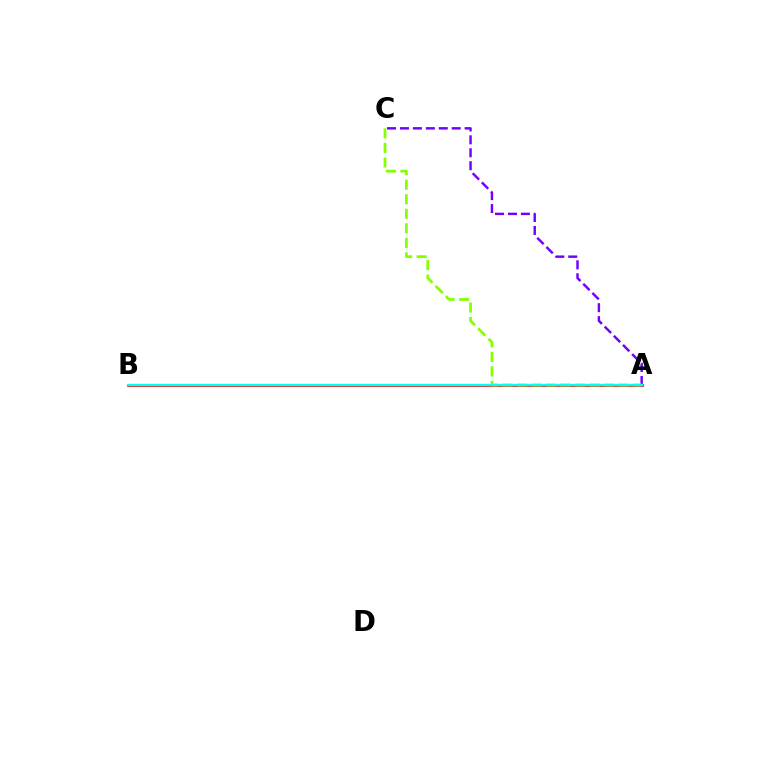{('A', 'B'): [{'color': '#ff0000', 'line_style': 'solid', 'thickness': 1.96}, {'color': '#00fff6', 'line_style': 'solid', 'thickness': 1.68}], ('A', 'C'): [{'color': '#7200ff', 'line_style': 'dashed', 'thickness': 1.76}, {'color': '#84ff00', 'line_style': 'dashed', 'thickness': 1.98}]}